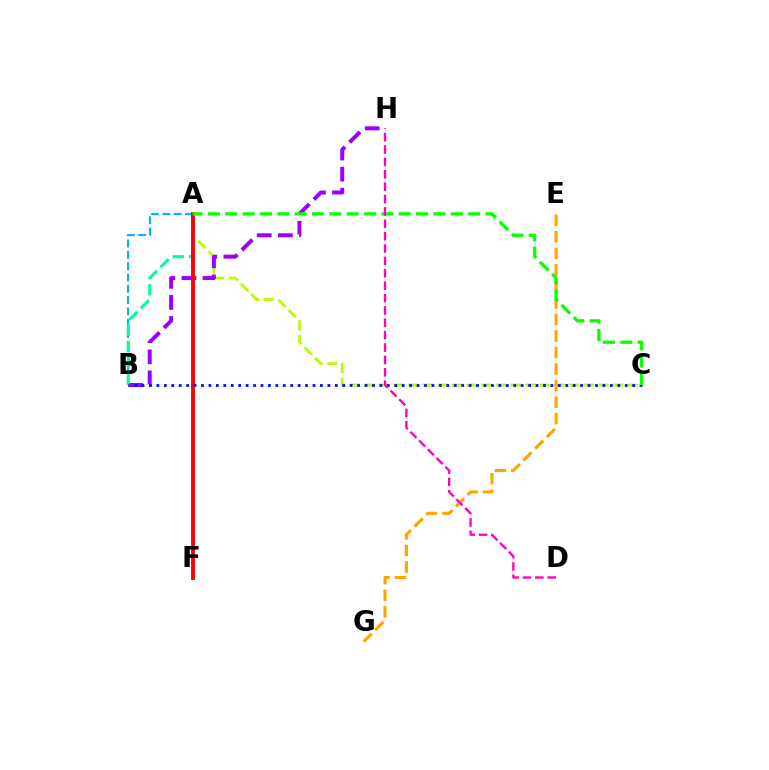{('A', 'C'): [{'color': '#b3ff00', 'line_style': 'dashed', 'thickness': 1.99}, {'color': '#08ff00', 'line_style': 'dashed', 'thickness': 2.36}], ('B', 'H'): [{'color': '#9b00ff', 'line_style': 'dashed', 'thickness': 2.87}], ('E', 'G'): [{'color': '#ffa500', 'line_style': 'dashed', 'thickness': 2.25}], ('A', 'B'): [{'color': '#00b5ff', 'line_style': 'dashed', 'thickness': 1.54}, {'color': '#00ff9d', 'line_style': 'dashed', 'thickness': 2.23}], ('A', 'F'): [{'color': '#ff0000', 'line_style': 'solid', 'thickness': 2.79}], ('B', 'C'): [{'color': '#0010ff', 'line_style': 'dotted', 'thickness': 2.02}], ('D', 'H'): [{'color': '#ff00bd', 'line_style': 'dashed', 'thickness': 1.68}]}